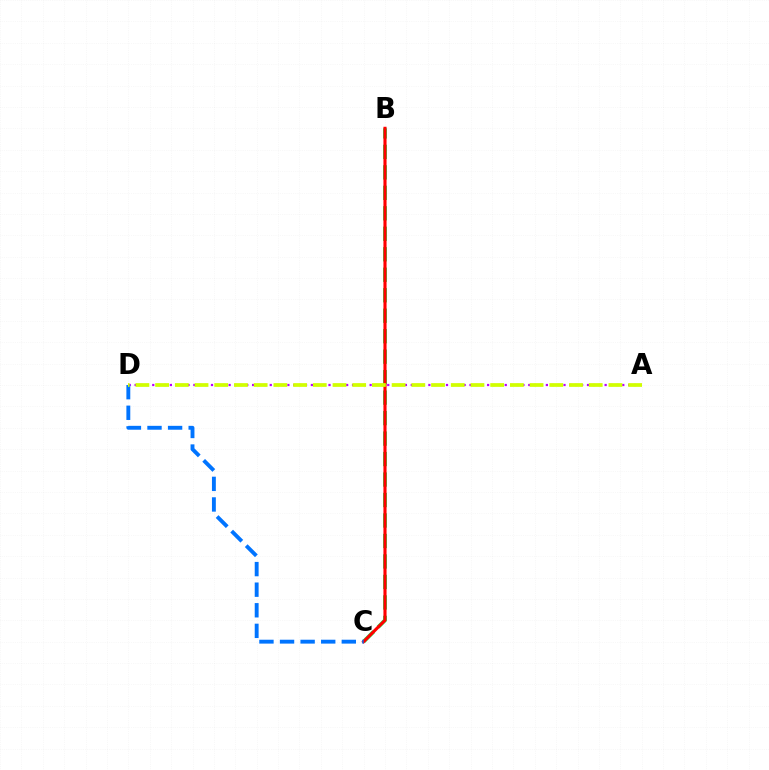{('B', 'C'): [{'color': '#00ff5c', 'line_style': 'dashed', 'thickness': 2.78}, {'color': '#ff0000', 'line_style': 'solid', 'thickness': 2.24}], ('A', 'D'): [{'color': '#b900ff', 'line_style': 'dotted', 'thickness': 1.6}, {'color': '#d1ff00', 'line_style': 'dashed', 'thickness': 2.68}], ('C', 'D'): [{'color': '#0074ff', 'line_style': 'dashed', 'thickness': 2.8}]}